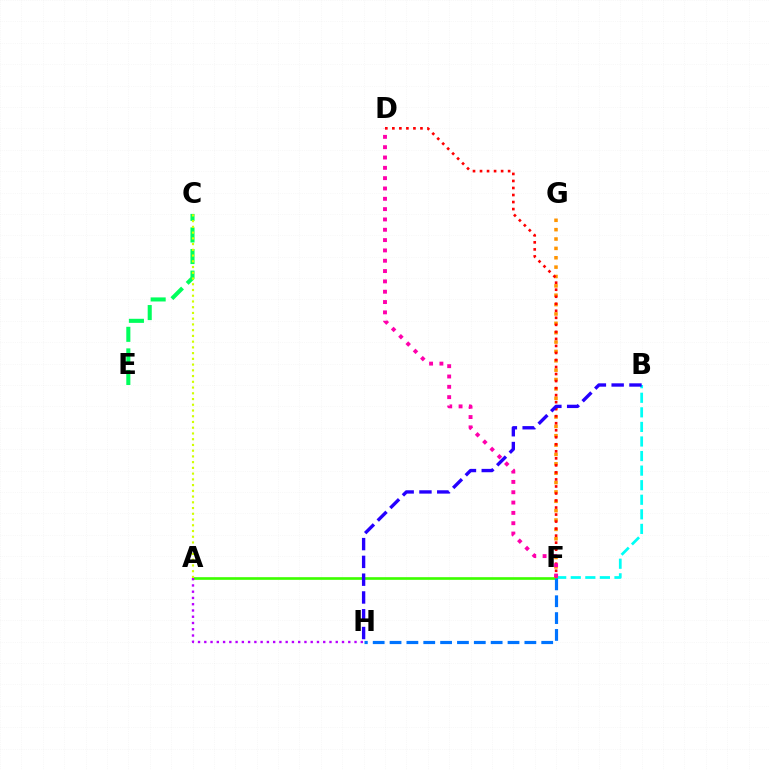{('B', 'F'): [{'color': '#00fff6', 'line_style': 'dashed', 'thickness': 1.98}], ('A', 'F'): [{'color': '#3dff00', 'line_style': 'solid', 'thickness': 1.91}], ('C', 'E'): [{'color': '#00ff5c', 'line_style': 'dashed', 'thickness': 2.93}], ('F', 'G'): [{'color': '#ff9400', 'line_style': 'dotted', 'thickness': 2.54}], ('D', 'F'): [{'color': '#ff0000', 'line_style': 'dotted', 'thickness': 1.91}, {'color': '#ff00ac', 'line_style': 'dotted', 'thickness': 2.8}], ('B', 'H'): [{'color': '#2500ff', 'line_style': 'dashed', 'thickness': 2.42}], ('A', 'H'): [{'color': '#b900ff', 'line_style': 'dotted', 'thickness': 1.7}], ('A', 'C'): [{'color': '#d1ff00', 'line_style': 'dotted', 'thickness': 1.56}], ('F', 'H'): [{'color': '#0074ff', 'line_style': 'dashed', 'thickness': 2.29}]}